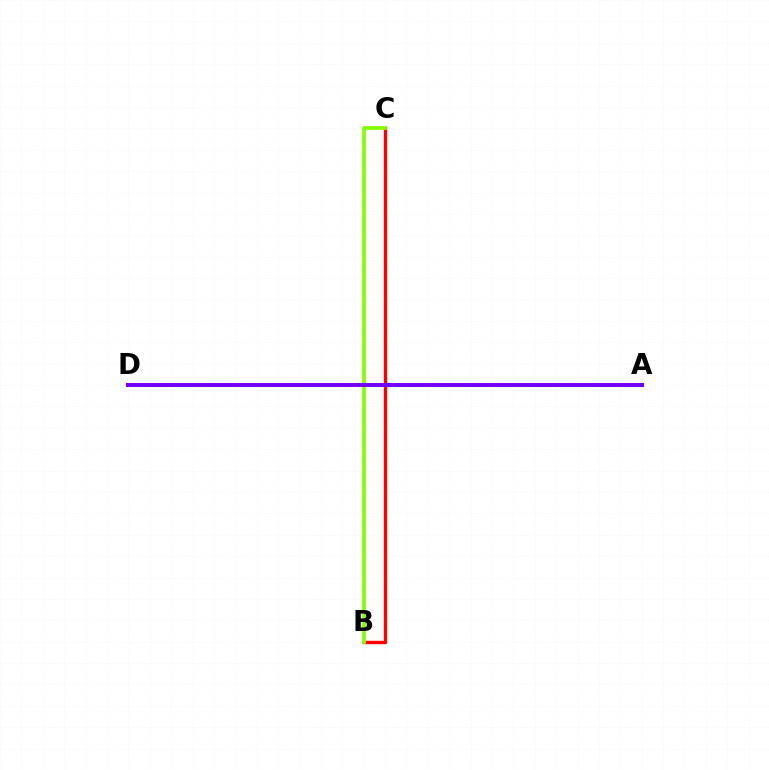{('A', 'D'): [{'color': '#00fff6', 'line_style': 'dotted', 'thickness': 1.65}, {'color': '#7200ff', 'line_style': 'solid', 'thickness': 2.87}], ('B', 'C'): [{'color': '#ff0000', 'line_style': 'solid', 'thickness': 2.43}, {'color': '#84ff00', 'line_style': 'solid', 'thickness': 2.69}]}